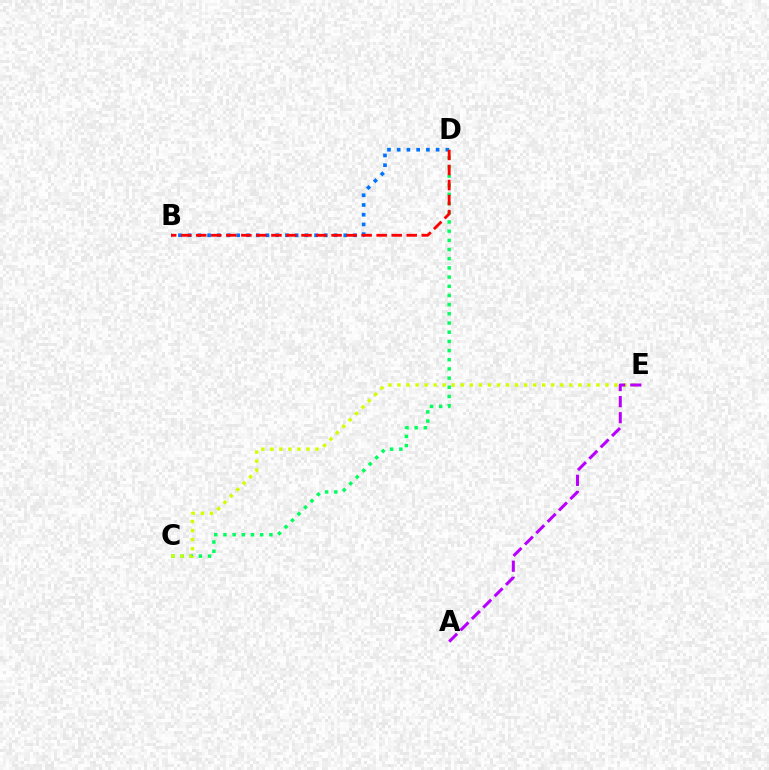{('B', 'D'): [{'color': '#0074ff', 'line_style': 'dotted', 'thickness': 2.64}, {'color': '#ff0000', 'line_style': 'dashed', 'thickness': 2.04}], ('C', 'D'): [{'color': '#00ff5c', 'line_style': 'dotted', 'thickness': 2.5}], ('C', 'E'): [{'color': '#d1ff00', 'line_style': 'dotted', 'thickness': 2.46}], ('A', 'E'): [{'color': '#b900ff', 'line_style': 'dashed', 'thickness': 2.18}]}